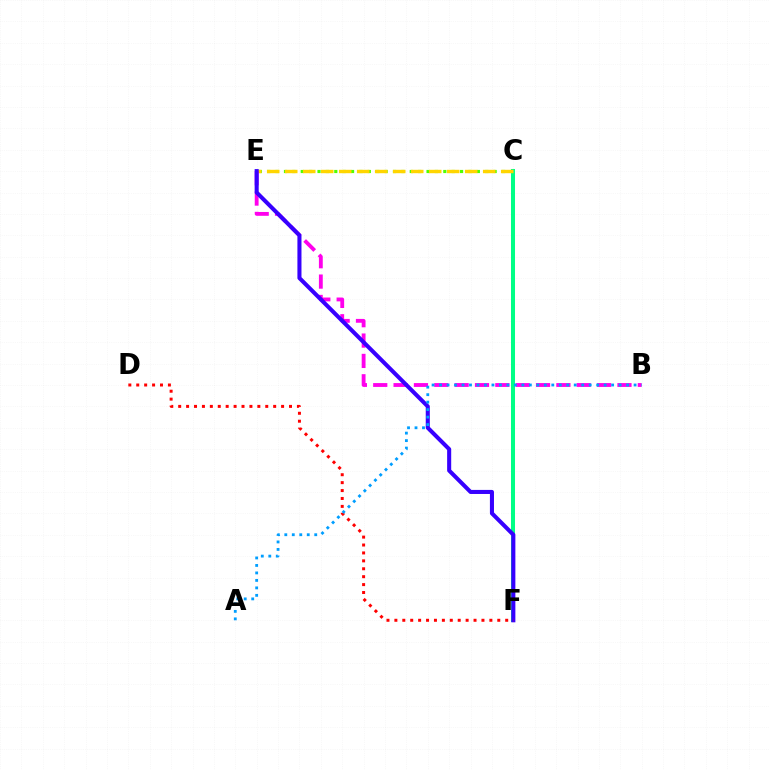{('C', 'E'): [{'color': '#4fff00', 'line_style': 'dotted', 'thickness': 2.28}, {'color': '#ffd500', 'line_style': 'dashed', 'thickness': 2.45}], ('C', 'F'): [{'color': '#00ff86', 'line_style': 'solid', 'thickness': 2.9}], ('B', 'E'): [{'color': '#ff00ed', 'line_style': 'dashed', 'thickness': 2.76}], ('E', 'F'): [{'color': '#3700ff', 'line_style': 'solid', 'thickness': 2.92}], ('D', 'F'): [{'color': '#ff0000', 'line_style': 'dotted', 'thickness': 2.15}], ('A', 'B'): [{'color': '#009eff', 'line_style': 'dotted', 'thickness': 2.03}]}